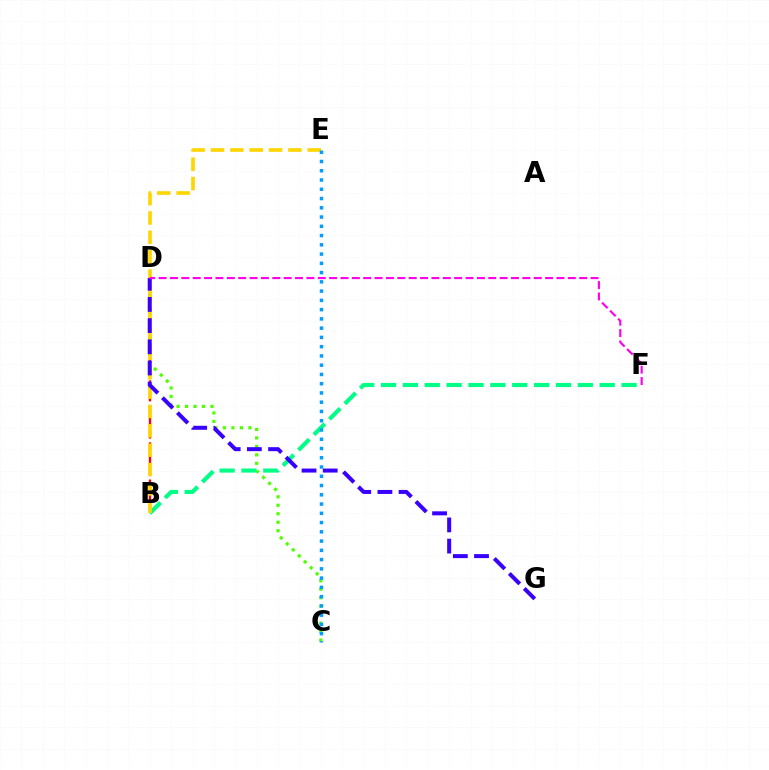{('B', 'D'): [{'color': '#ff0000', 'line_style': 'dashed', 'thickness': 1.69}], ('C', 'D'): [{'color': '#4fff00', 'line_style': 'dotted', 'thickness': 2.3}], ('B', 'F'): [{'color': '#00ff86', 'line_style': 'dashed', 'thickness': 2.97}], ('B', 'E'): [{'color': '#ffd500', 'line_style': 'dashed', 'thickness': 2.63}], ('D', 'G'): [{'color': '#3700ff', 'line_style': 'dashed', 'thickness': 2.88}], ('C', 'E'): [{'color': '#009eff', 'line_style': 'dotted', 'thickness': 2.52}], ('D', 'F'): [{'color': '#ff00ed', 'line_style': 'dashed', 'thickness': 1.54}]}